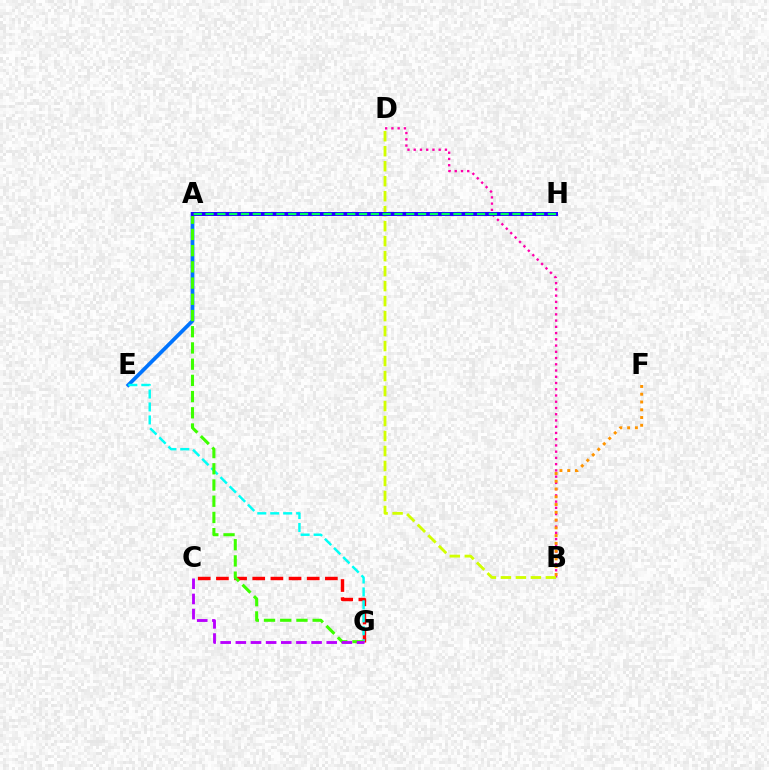{('C', 'G'): [{'color': '#ff0000', 'line_style': 'dashed', 'thickness': 2.47}, {'color': '#b900ff', 'line_style': 'dashed', 'thickness': 2.06}], ('B', 'D'): [{'color': '#ff00ac', 'line_style': 'dotted', 'thickness': 1.7}, {'color': '#d1ff00', 'line_style': 'dashed', 'thickness': 2.04}], ('A', 'E'): [{'color': '#0074ff', 'line_style': 'solid', 'thickness': 2.7}], ('E', 'G'): [{'color': '#00fff6', 'line_style': 'dashed', 'thickness': 1.76}], ('A', 'G'): [{'color': '#3dff00', 'line_style': 'dashed', 'thickness': 2.2}], ('B', 'F'): [{'color': '#ff9400', 'line_style': 'dotted', 'thickness': 2.11}], ('A', 'H'): [{'color': '#2500ff', 'line_style': 'solid', 'thickness': 2.86}, {'color': '#00ff5c', 'line_style': 'dashed', 'thickness': 1.6}]}